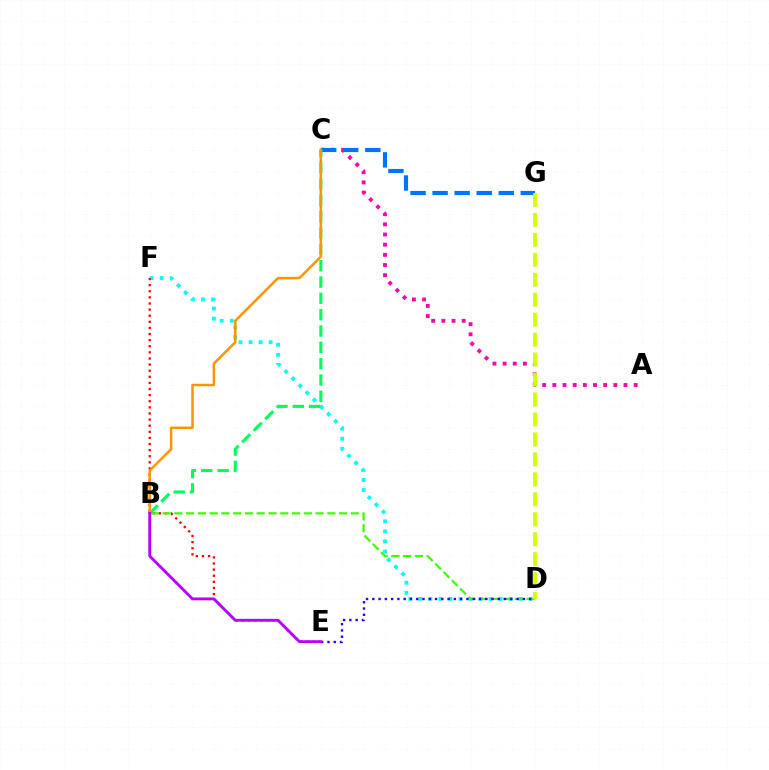{('A', 'C'): [{'color': '#ff00ac', 'line_style': 'dotted', 'thickness': 2.76}], ('D', 'F'): [{'color': '#00fff6', 'line_style': 'dotted', 'thickness': 2.73}], ('E', 'F'): [{'color': '#ff0000', 'line_style': 'dotted', 'thickness': 1.66}], ('B', 'D'): [{'color': '#3dff00', 'line_style': 'dashed', 'thickness': 1.6}], ('C', 'G'): [{'color': '#0074ff', 'line_style': 'dashed', 'thickness': 3.0}], ('B', 'C'): [{'color': '#00ff5c', 'line_style': 'dashed', 'thickness': 2.22}, {'color': '#ff9400', 'line_style': 'solid', 'thickness': 1.79}], ('D', 'E'): [{'color': '#2500ff', 'line_style': 'dotted', 'thickness': 1.7}], ('B', 'E'): [{'color': '#b900ff', 'line_style': 'solid', 'thickness': 2.05}], ('D', 'G'): [{'color': '#d1ff00', 'line_style': 'dashed', 'thickness': 2.71}]}